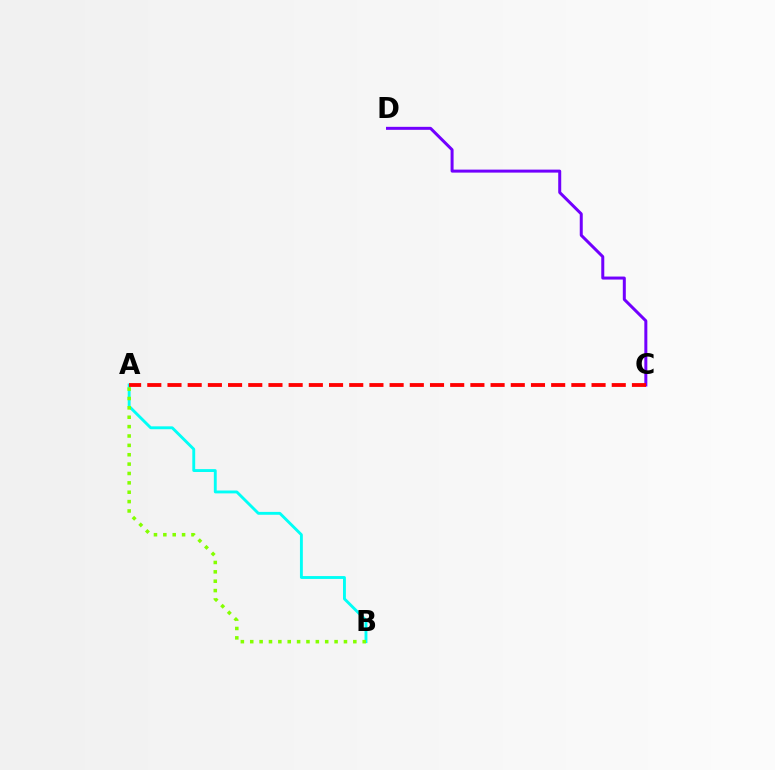{('A', 'B'): [{'color': '#00fff6', 'line_style': 'solid', 'thickness': 2.07}, {'color': '#84ff00', 'line_style': 'dotted', 'thickness': 2.55}], ('C', 'D'): [{'color': '#7200ff', 'line_style': 'solid', 'thickness': 2.16}], ('A', 'C'): [{'color': '#ff0000', 'line_style': 'dashed', 'thickness': 2.74}]}